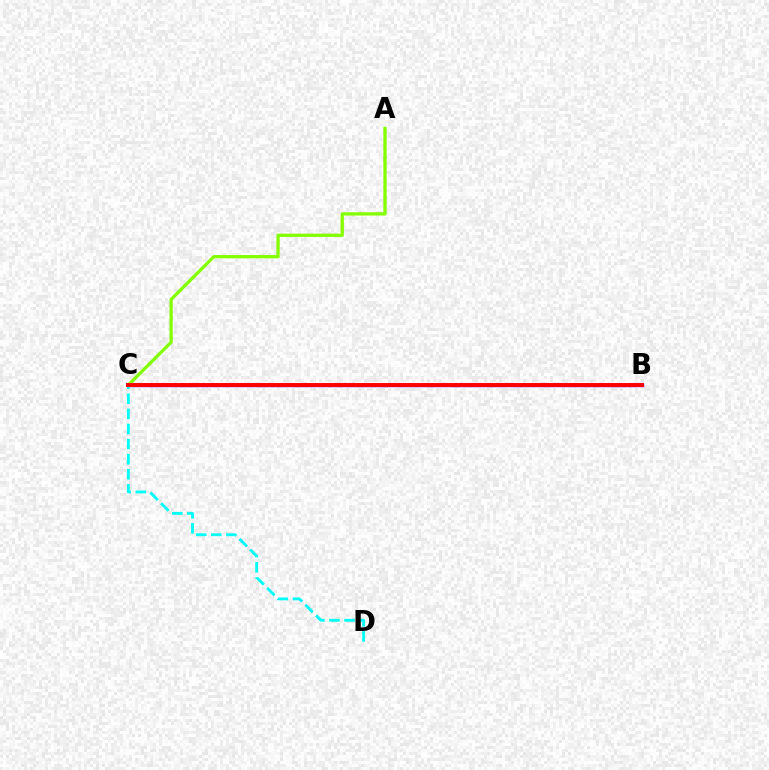{('B', 'C'): [{'color': '#7200ff', 'line_style': 'solid', 'thickness': 2.43}, {'color': '#ff0000', 'line_style': 'solid', 'thickness': 2.82}], ('C', 'D'): [{'color': '#00fff6', 'line_style': 'dashed', 'thickness': 2.05}], ('A', 'C'): [{'color': '#84ff00', 'line_style': 'solid', 'thickness': 2.36}]}